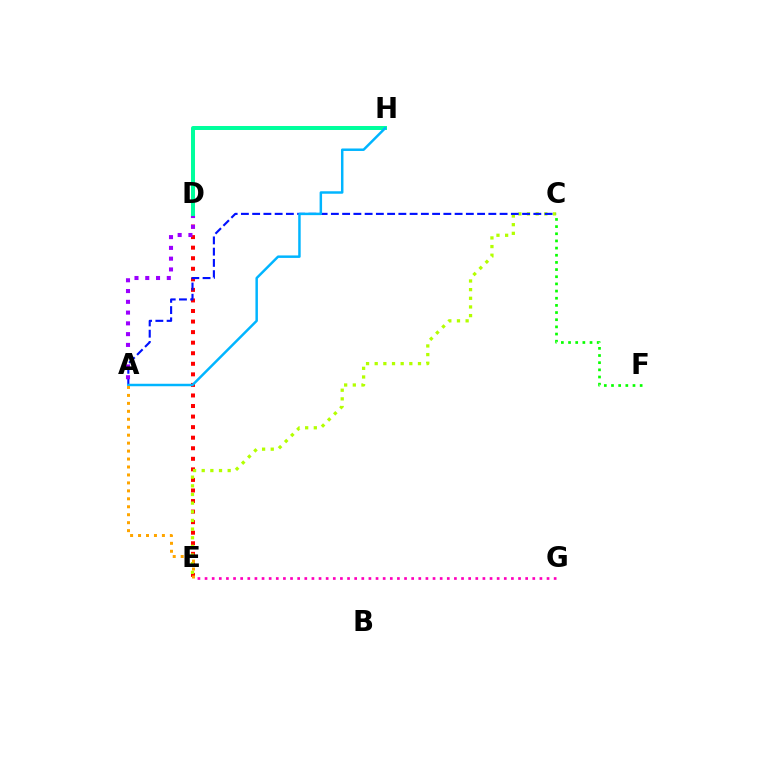{('D', 'E'): [{'color': '#ff0000', 'line_style': 'dotted', 'thickness': 2.87}], ('C', 'E'): [{'color': '#b3ff00', 'line_style': 'dotted', 'thickness': 2.35}], ('C', 'F'): [{'color': '#08ff00', 'line_style': 'dotted', 'thickness': 1.95}], ('A', 'C'): [{'color': '#0010ff', 'line_style': 'dashed', 'thickness': 1.53}], ('A', 'D'): [{'color': '#9b00ff', 'line_style': 'dotted', 'thickness': 2.93}], ('E', 'G'): [{'color': '#ff00bd', 'line_style': 'dotted', 'thickness': 1.94}], ('D', 'H'): [{'color': '#00ff9d', 'line_style': 'solid', 'thickness': 2.87}], ('A', 'H'): [{'color': '#00b5ff', 'line_style': 'solid', 'thickness': 1.78}], ('A', 'E'): [{'color': '#ffa500', 'line_style': 'dotted', 'thickness': 2.16}]}